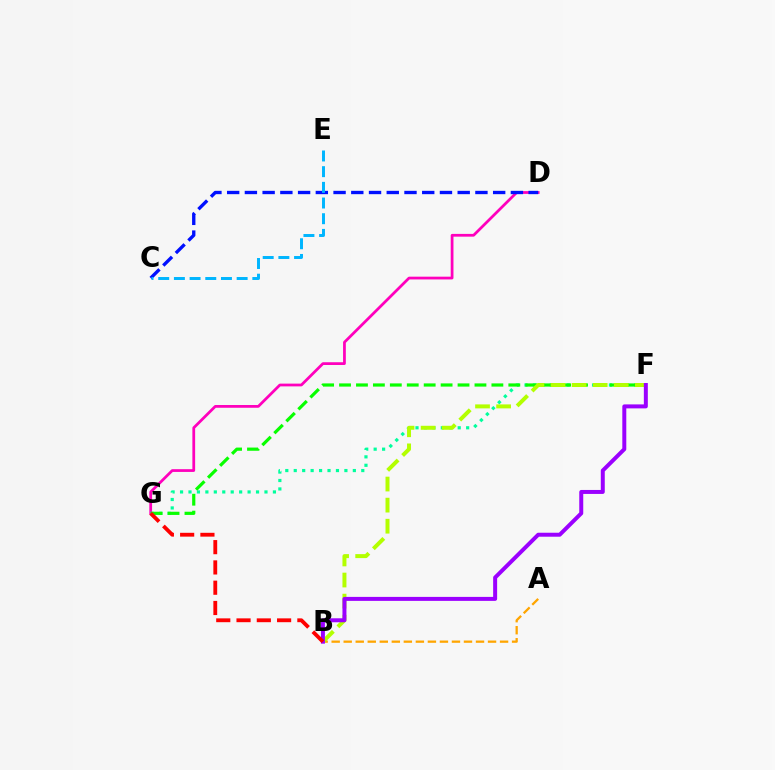{('D', 'G'): [{'color': '#ff00bd', 'line_style': 'solid', 'thickness': 1.98}], ('F', 'G'): [{'color': '#00ff9d', 'line_style': 'dotted', 'thickness': 2.29}, {'color': '#08ff00', 'line_style': 'dashed', 'thickness': 2.3}], ('C', 'D'): [{'color': '#0010ff', 'line_style': 'dashed', 'thickness': 2.41}], ('A', 'B'): [{'color': '#ffa500', 'line_style': 'dashed', 'thickness': 1.63}], ('B', 'F'): [{'color': '#b3ff00', 'line_style': 'dashed', 'thickness': 2.86}, {'color': '#9b00ff', 'line_style': 'solid', 'thickness': 2.86}], ('C', 'E'): [{'color': '#00b5ff', 'line_style': 'dashed', 'thickness': 2.13}], ('B', 'G'): [{'color': '#ff0000', 'line_style': 'dashed', 'thickness': 2.75}]}